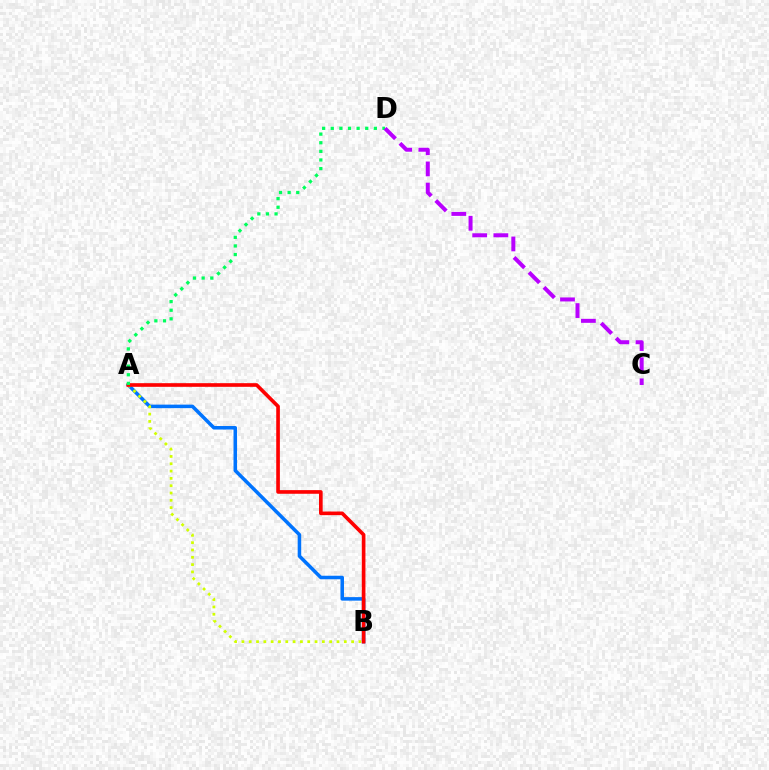{('A', 'B'): [{'color': '#0074ff', 'line_style': 'solid', 'thickness': 2.54}, {'color': '#d1ff00', 'line_style': 'dotted', 'thickness': 1.99}, {'color': '#ff0000', 'line_style': 'solid', 'thickness': 2.63}], ('A', 'D'): [{'color': '#00ff5c', 'line_style': 'dotted', 'thickness': 2.34}], ('C', 'D'): [{'color': '#b900ff', 'line_style': 'dashed', 'thickness': 2.87}]}